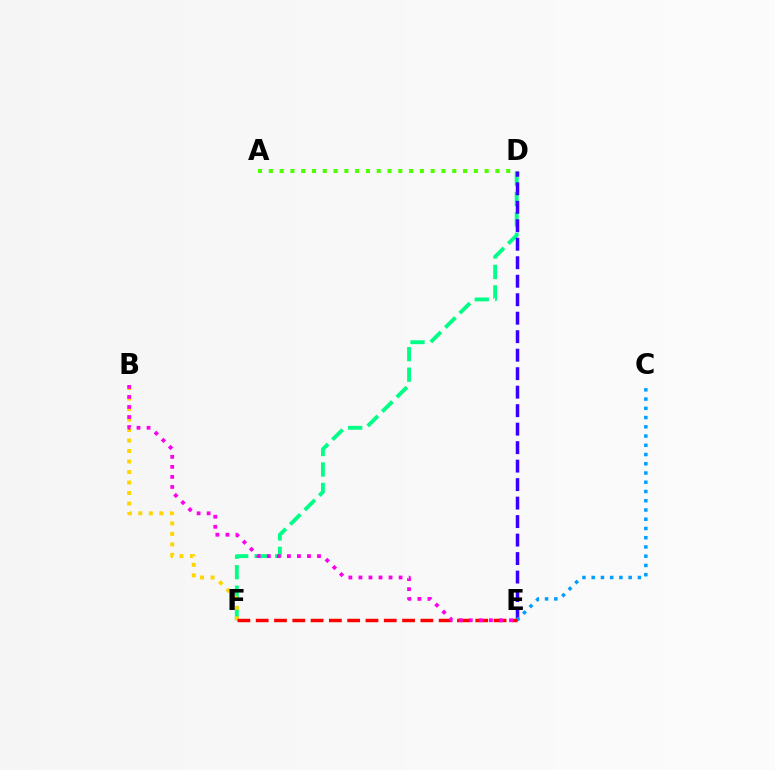{('D', 'F'): [{'color': '#00ff86', 'line_style': 'dashed', 'thickness': 2.78}], ('D', 'E'): [{'color': '#3700ff', 'line_style': 'dashed', 'thickness': 2.51}], ('C', 'E'): [{'color': '#009eff', 'line_style': 'dotted', 'thickness': 2.51}], ('B', 'F'): [{'color': '#ffd500', 'line_style': 'dotted', 'thickness': 2.85}], ('A', 'D'): [{'color': '#4fff00', 'line_style': 'dotted', 'thickness': 2.93}], ('E', 'F'): [{'color': '#ff0000', 'line_style': 'dashed', 'thickness': 2.49}], ('B', 'E'): [{'color': '#ff00ed', 'line_style': 'dotted', 'thickness': 2.73}]}